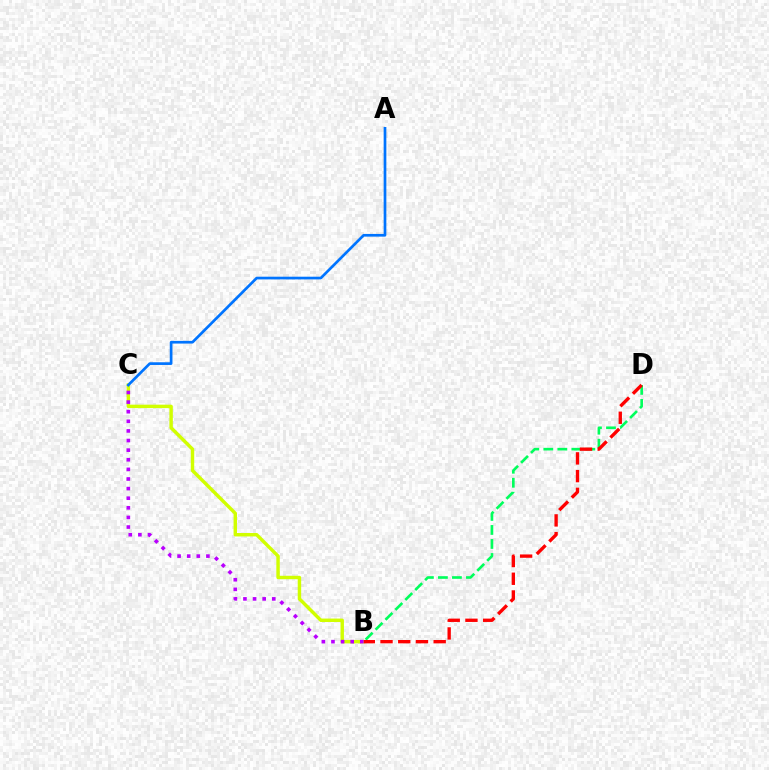{('B', 'D'): [{'color': '#00ff5c', 'line_style': 'dashed', 'thickness': 1.9}, {'color': '#ff0000', 'line_style': 'dashed', 'thickness': 2.41}], ('B', 'C'): [{'color': '#d1ff00', 'line_style': 'solid', 'thickness': 2.47}, {'color': '#b900ff', 'line_style': 'dotted', 'thickness': 2.61}], ('A', 'C'): [{'color': '#0074ff', 'line_style': 'solid', 'thickness': 1.94}]}